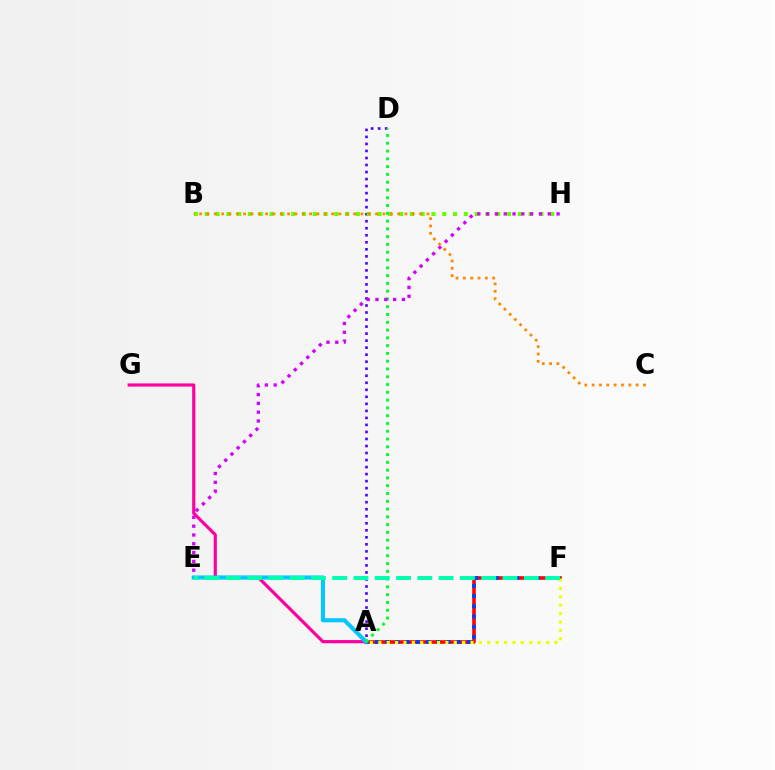{('A', 'G'): [{'color': '#ff00a0', 'line_style': 'solid', 'thickness': 2.29}], ('A', 'F'): [{'color': '#ff0000', 'line_style': 'solid', 'thickness': 2.59}, {'color': '#003fff', 'line_style': 'dotted', 'thickness': 2.77}, {'color': '#eeff00', 'line_style': 'dotted', 'thickness': 2.28}], ('A', 'D'): [{'color': '#4f00ff', 'line_style': 'dotted', 'thickness': 1.91}, {'color': '#00ff27', 'line_style': 'dotted', 'thickness': 2.11}], ('B', 'H'): [{'color': '#66ff00', 'line_style': 'dotted', 'thickness': 2.93}], ('A', 'E'): [{'color': '#00c7ff', 'line_style': 'solid', 'thickness': 2.94}], ('E', 'H'): [{'color': '#d600ff', 'line_style': 'dotted', 'thickness': 2.39}], ('E', 'F'): [{'color': '#00ffaf', 'line_style': 'dashed', 'thickness': 2.89}], ('B', 'C'): [{'color': '#ff8800', 'line_style': 'dotted', 'thickness': 1.99}]}